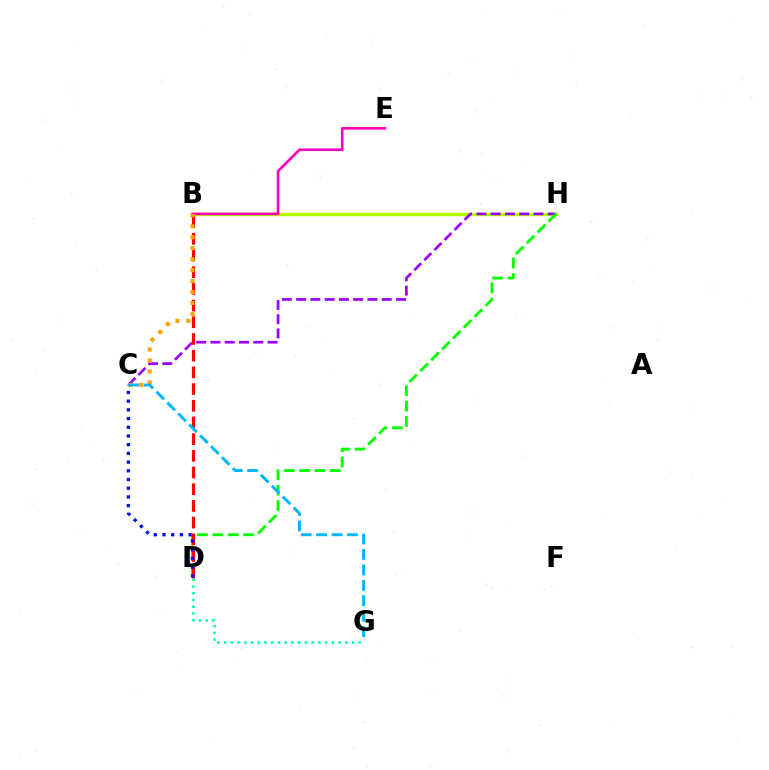{('B', 'H'): [{'color': '#b3ff00', 'line_style': 'solid', 'thickness': 2.44}], ('C', 'H'): [{'color': '#9b00ff', 'line_style': 'dashed', 'thickness': 1.94}], ('D', 'H'): [{'color': '#08ff00', 'line_style': 'dashed', 'thickness': 2.09}], ('B', 'D'): [{'color': '#ff0000', 'line_style': 'dashed', 'thickness': 2.27}], ('B', 'E'): [{'color': '#ff00bd', 'line_style': 'solid', 'thickness': 1.87}], ('C', 'D'): [{'color': '#0010ff', 'line_style': 'dotted', 'thickness': 2.37}], ('B', 'C'): [{'color': '#ffa500', 'line_style': 'dotted', 'thickness': 2.98}], ('C', 'G'): [{'color': '#00b5ff', 'line_style': 'dashed', 'thickness': 2.1}], ('D', 'G'): [{'color': '#00ff9d', 'line_style': 'dotted', 'thickness': 1.83}]}